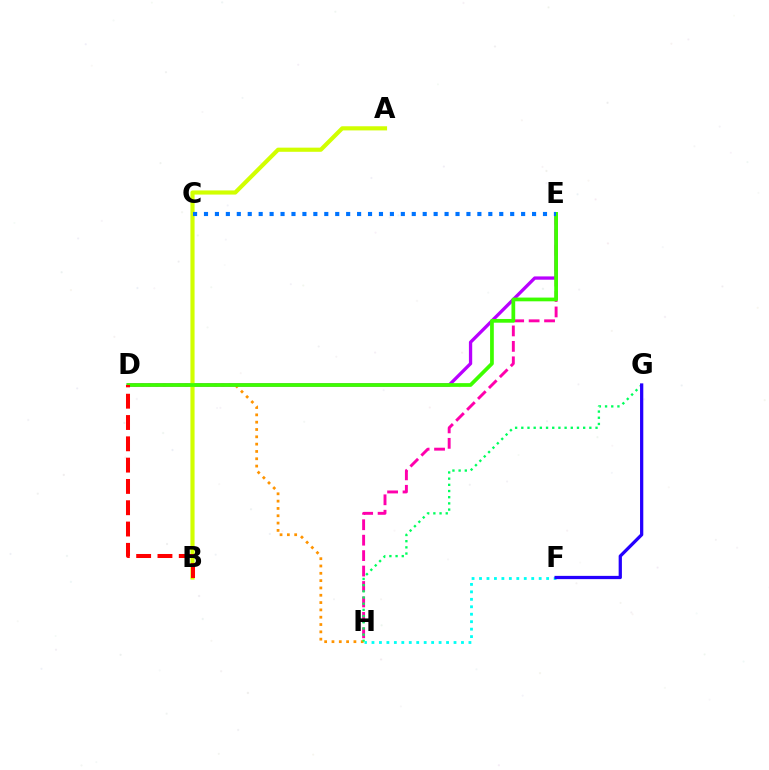{('D', 'H'): [{'color': '#ff9400', 'line_style': 'dotted', 'thickness': 1.99}], ('D', 'E'): [{'color': '#b900ff', 'line_style': 'solid', 'thickness': 2.37}, {'color': '#3dff00', 'line_style': 'solid', 'thickness': 2.69}], ('E', 'H'): [{'color': '#ff00ac', 'line_style': 'dashed', 'thickness': 2.1}], ('F', 'H'): [{'color': '#00fff6', 'line_style': 'dotted', 'thickness': 2.03}], ('A', 'B'): [{'color': '#d1ff00', 'line_style': 'solid', 'thickness': 2.98}], ('G', 'H'): [{'color': '#00ff5c', 'line_style': 'dotted', 'thickness': 1.68}], ('C', 'E'): [{'color': '#0074ff', 'line_style': 'dotted', 'thickness': 2.97}], ('B', 'D'): [{'color': '#ff0000', 'line_style': 'dashed', 'thickness': 2.89}], ('F', 'G'): [{'color': '#2500ff', 'line_style': 'solid', 'thickness': 2.35}]}